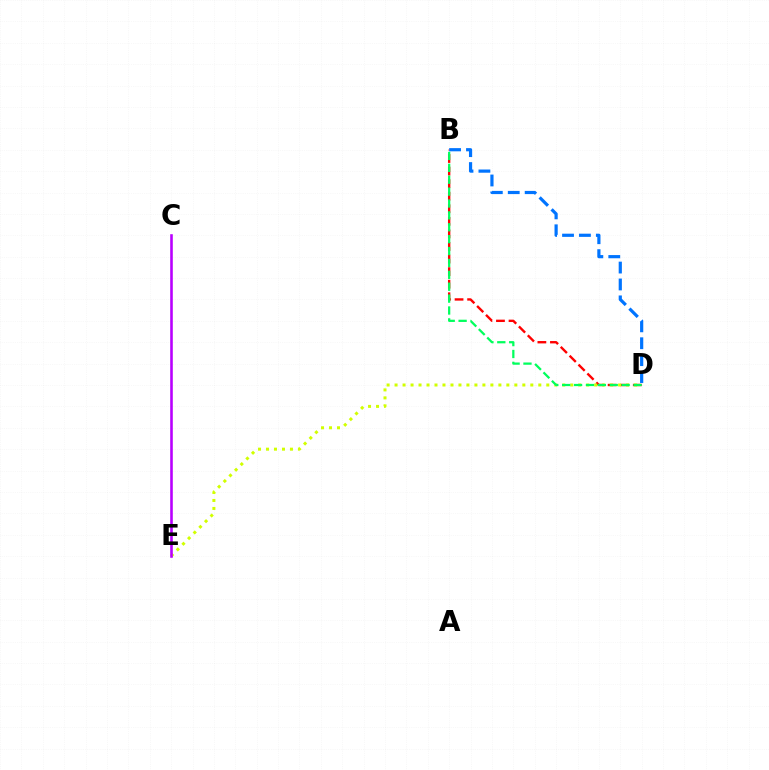{('B', 'D'): [{'color': '#ff0000', 'line_style': 'dashed', 'thickness': 1.71}, {'color': '#00ff5c', 'line_style': 'dashed', 'thickness': 1.62}, {'color': '#0074ff', 'line_style': 'dashed', 'thickness': 2.3}], ('D', 'E'): [{'color': '#d1ff00', 'line_style': 'dotted', 'thickness': 2.17}], ('C', 'E'): [{'color': '#b900ff', 'line_style': 'solid', 'thickness': 1.87}]}